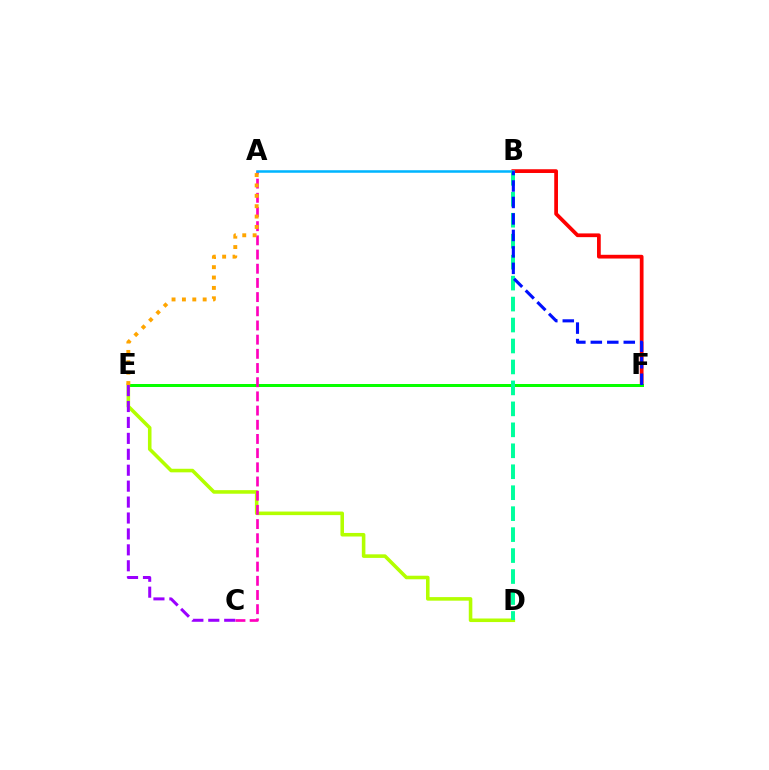{('B', 'F'): [{'color': '#ff0000', 'line_style': 'solid', 'thickness': 2.69}, {'color': '#0010ff', 'line_style': 'dashed', 'thickness': 2.24}], ('E', 'F'): [{'color': '#08ff00', 'line_style': 'solid', 'thickness': 2.16}], ('D', 'E'): [{'color': '#b3ff00', 'line_style': 'solid', 'thickness': 2.57}], ('A', 'C'): [{'color': '#ff00bd', 'line_style': 'dashed', 'thickness': 1.93}], ('A', 'B'): [{'color': '#00b5ff', 'line_style': 'solid', 'thickness': 1.82}], ('A', 'E'): [{'color': '#ffa500', 'line_style': 'dotted', 'thickness': 2.82}], ('B', 'D'): [{'color': '#00ff9d', 'line_style': 'dashed', 'thickness': 2.85}], ('C', 'E'): [{'color': '#9b00ff', 'line_style': 'dashed', 'thickness': 2.16}]}